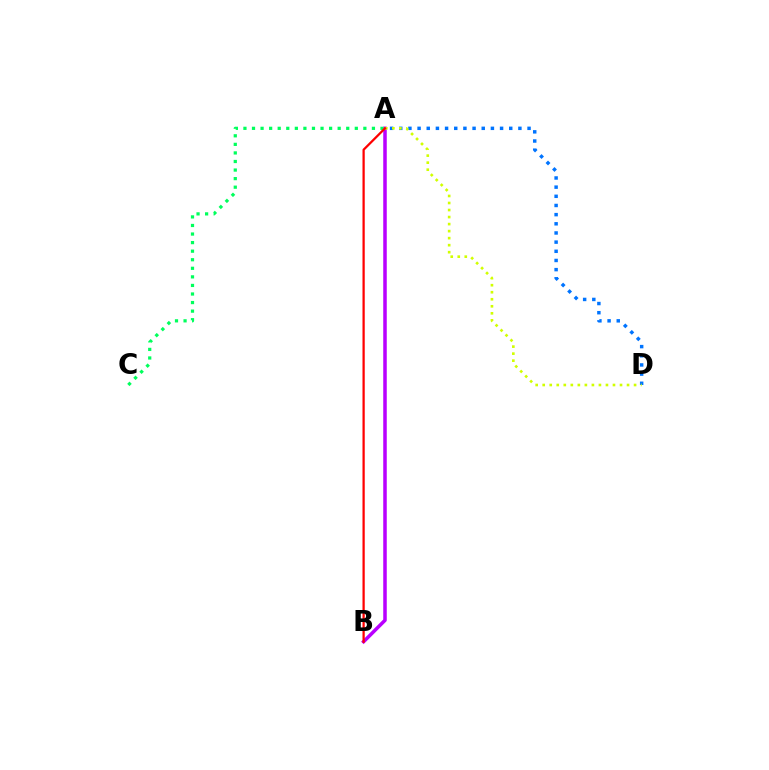{('A', 'B'): [{'color': '#b900ff', 'line_style': 'solid', 'thickness': 2.54}, {'color': '#ff0000', 'line_style': 'solid', 'thickness': 1.62}], ('A', 'C'): [{'color': '#00ff5c', 'line_style': 'dotted', 'thickness': 2.33}], ('A', 'D'): [{'color': '#0074ff', 'line_style': 'dotted', 'thickness': 2.49}, {'color': '#d1ff00', 'line_style': 'dotted', 'thickness': 1.91}]}